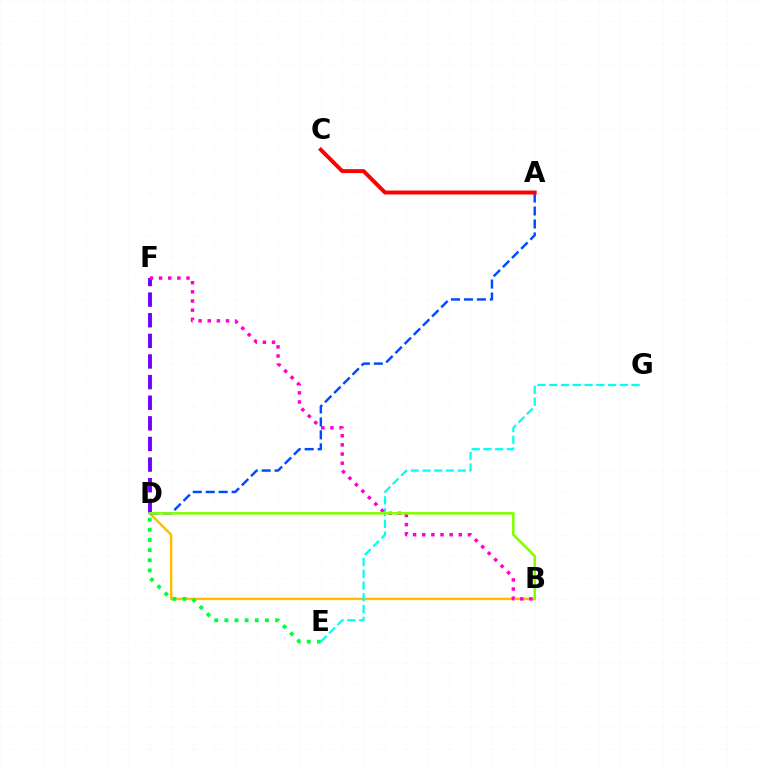{('B', 'D'): [{'color': '#ffbd00', 'line_style': 'solid', 'thickness': 1.79}, {'color': '#84ff00', 'line_style': 'solid', 'thickness': 1.86}], ('D', 'E'): [{'color': '#00ff39', 'line_style': 'dotted', 'thickness': 2.76}], ('A', 'D'): [{'color': '#004bff', 'line_style': 'dashed', 'thickness': 1.76}], ('E', 'G'): [{'color': '#00fff6', 'line_style': 'dashed', 'thickness': 1.6}], ('D', 'F'): [{'color': '#7200ff', 'line_style': 'dashed', 'thickness': 2.8}], ('B', 'F'): [{'color': '#ff00cf', 'line_style': 'dotted', 'thickness': 2.48}], ('A', 'C'): [{'color': '#ff0000', 'line_style': 'solid', 'thickness': 2.83}]}